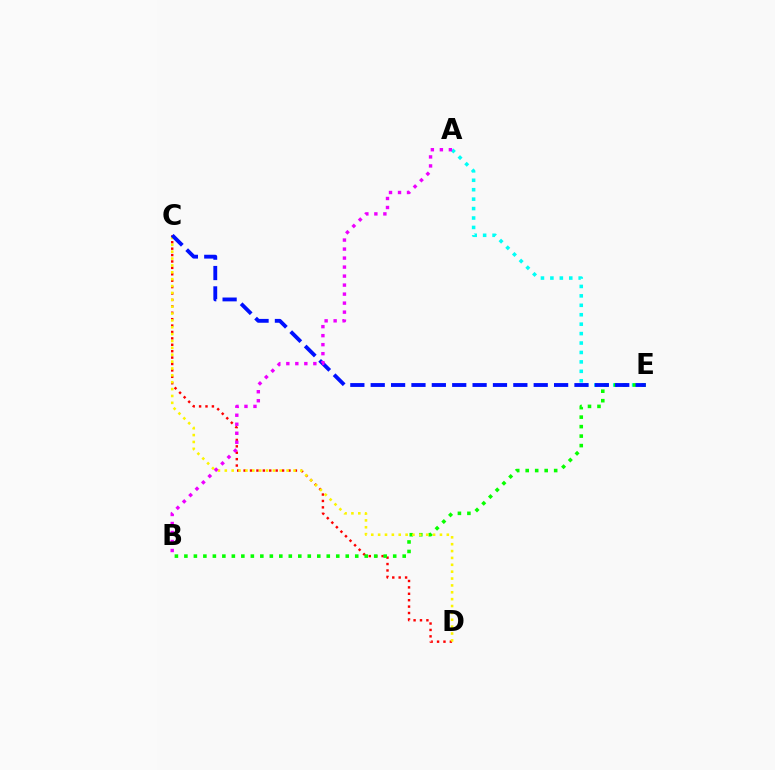{('A', 'E'): [{'color': '#00fff6', 'line_style': 'dotted', 'thickness': 2.56}], ('C', 'D'): [{'color': '#ff0000', 'line_style': 'dotted', 'thickness': 1.74}, {'color': '#fcf500', 'line_style': 'dotted', 'thickness': 1.87}], ('B', 'E'): [{'color': '#08ff00', 'line_style': 'dotted', 'thickness': 2.58}], ('C', 'E'): [{'color': '#0010ff', 'line_style': 'dashed', 'thickness': 2.77}], ('A', 'B'): [{'color': '#ee00ff', 'line_style': 'dotted', 'thickness': 2.45}]}